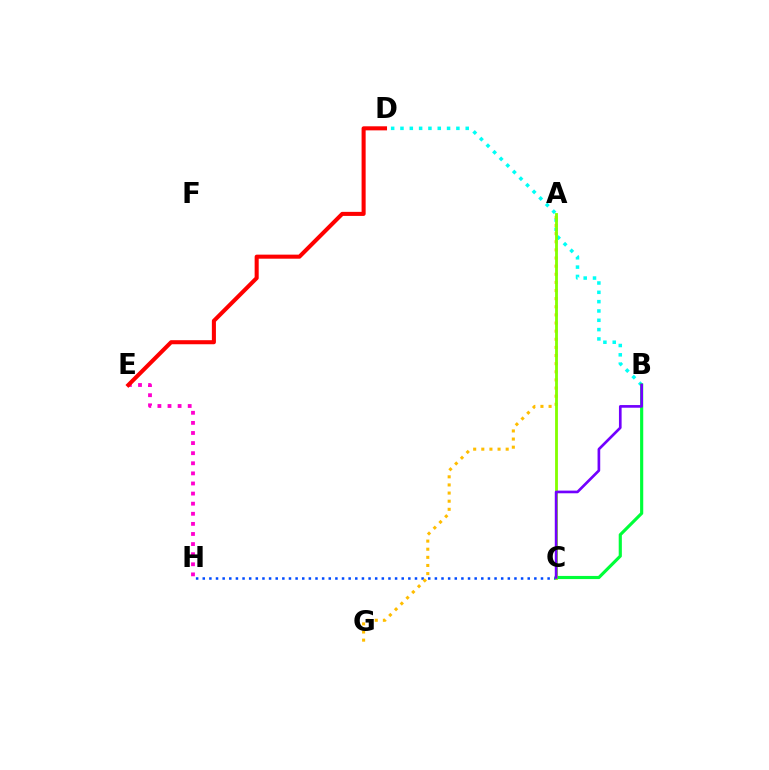{('E', 'H'): [{'color': '#ff00cf', 'line_style': 'dotted', 'thickness': 2.74}], ('B', 'D'): [{'color': '#00fff6', 'line_style': 'dotted', 'thickness': 2.53}], ('C', 'H'): [{'color': '#004bff', 'line_style': 'dotted', 'thickness': 1.8}], ('D', 'E'): [{'color': '#ff0000', 'line_style': 'solid', 'thickness': 2.92}], ('B', 'C'): [{'color': '#00ff39', 'line_style': 'solid', 'thickness': 2.26}, {'color': '#7200ff', 'line_style': 'solid', 'thickness': 1.92}], ('A', 'G'): [{'color': '#ffbd00', 'line_style': 'dotted', 'thickness': 2.21}], ('A', 'C'): [{'color': '#84ff00', 'line_style': 'solid', 'thickness': 2.03}]}